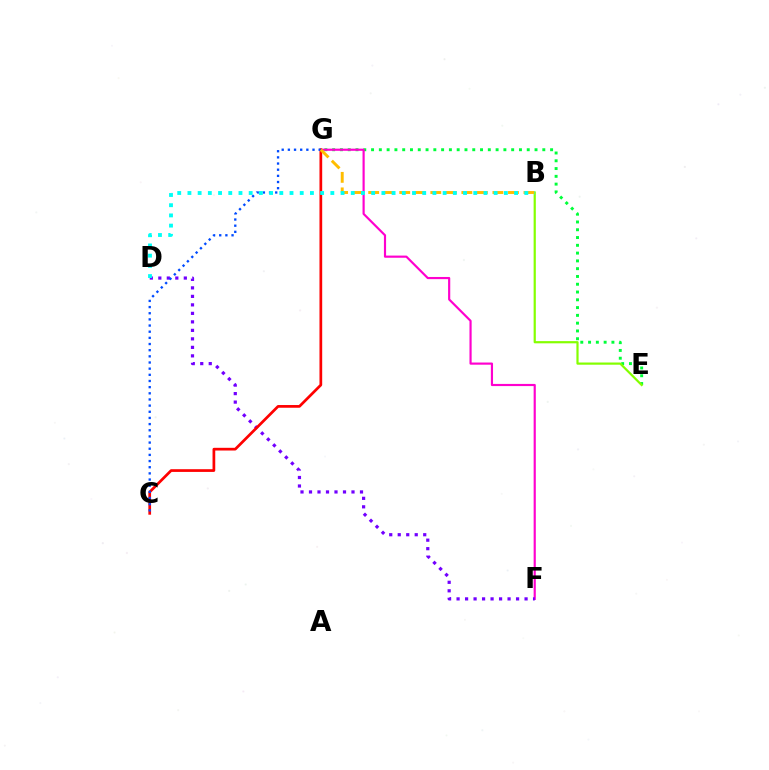{('E', 'G'): [{'color': '#00ff39', 'line_style': 'dotted', 'thickness': 2.11}], ('F', 'G'): [{'color': '#ff00cf', 'line_style': 'solid', 'thickness': 1.56}], ('D', 'F'): [{'color': '#7200ff', 'line_style': 'dotted', 'thickness': 2.31}], ('C', 'G'): [{'color': '#ff0000', 'line_style': 'solid', 'thickness': 1.95}, {'color': '#004bff', 'line_style': 'dotted', 'thickness': 1.67}], ('B', 'E'): [{'color': '#84ff00', 'line_style': 'solid', 'thickness': 1.59}], ('B', 'G'): [{'color': '#ffbd00', 'line_style': 'dashed', 'thickness': 2.11}], ('B', 'D'): [{'color': '#00fff6', 'line_style': 'dotted', 'thickness': 2.77}]}